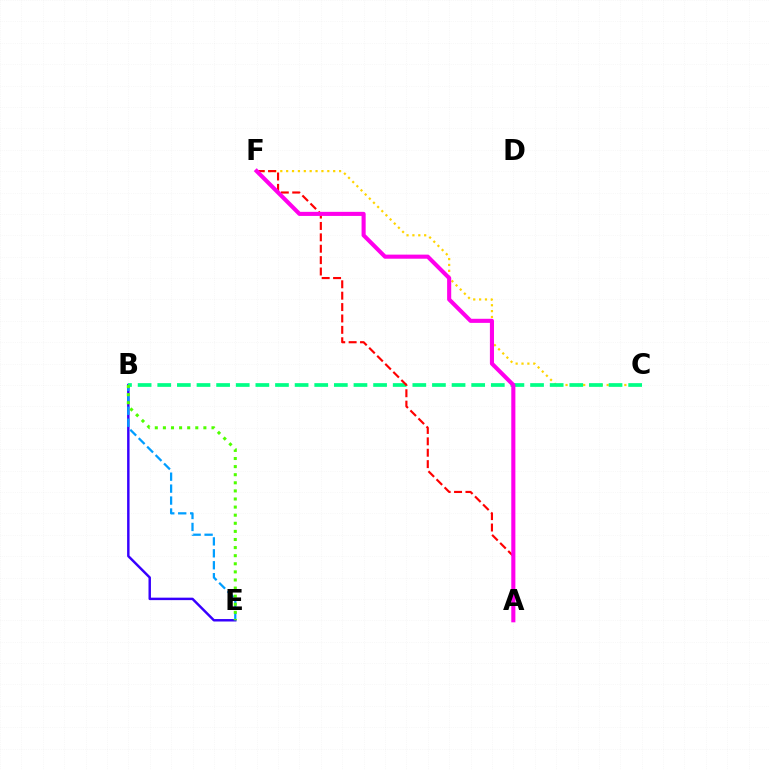{('B', 'E'): [{'color': '#3700ff', 'line_style': 'solid', 'thickness': 1.77}, {'color': '#009eff', 'line_style': 'dashed', 'thickness': 1.62}, {'color': '#4fff00', 'line_style': 'dotted', 'thickness': 2.2}], ('C', 'F'): [{'color': '#ffd500', 'line_style': 'dotted', 'thickness': 1.6}], ('B', 'C'): [{'color': '#00ff86', 'line_style': 'dashed', 'thickness': 2.67}], ('A', 'F'): [{'color': '#ff0000', 'line_style': 'dashed', 'thickness': 1.55}, {'color': '#ff00ed', 'line_style': 'solid', 'thickness': 2.95}]}